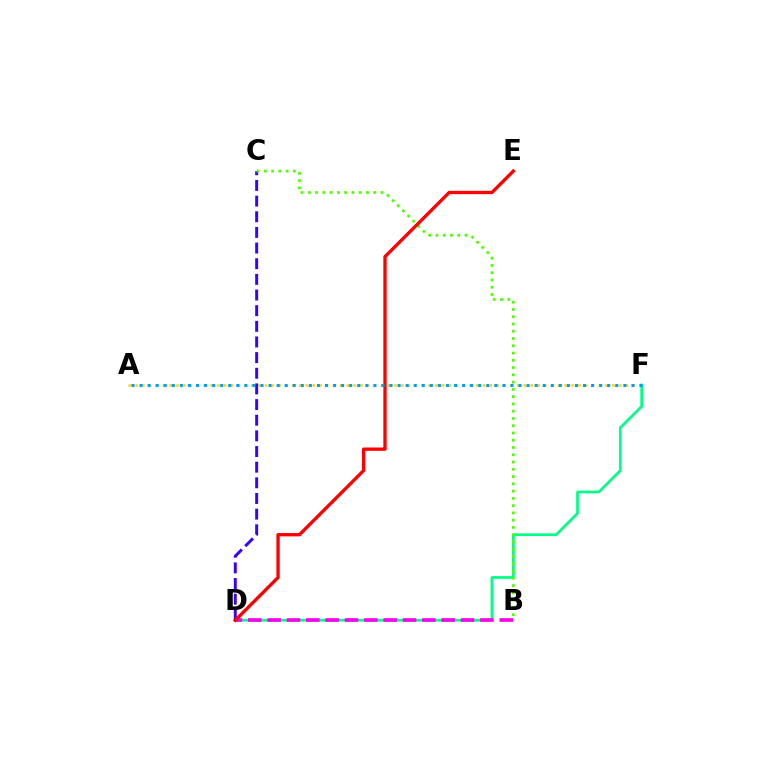{('D', 'F'): [{'color': '#00ff86', 'line_style': 'solid', 'thickness': 1.95}], ('B', 'D'): [{'color': '#ff00ed', 'line_style': 'dashed', 'thickness': 2.63}], ('C', 'D'): [{'color': '#3700ff', 'line_style': 'dashed', 'thickness': 2.13}], ('B', 'C'): [{'color': '#4fff00', 'line_style': 'dotted', 'thickness': 1.97}], ('D', 'E'): [{'color': '#ff0000', 'line_style': 'solid', 'thickness': 2.4}], ('A', 'F'): [{'color': '#ffd500', 'line_style': 'dotted', 'thickness': 1.85}, {'color': '#009eff', 'line_style': 'dotted', 'thickness': 2.19}]}